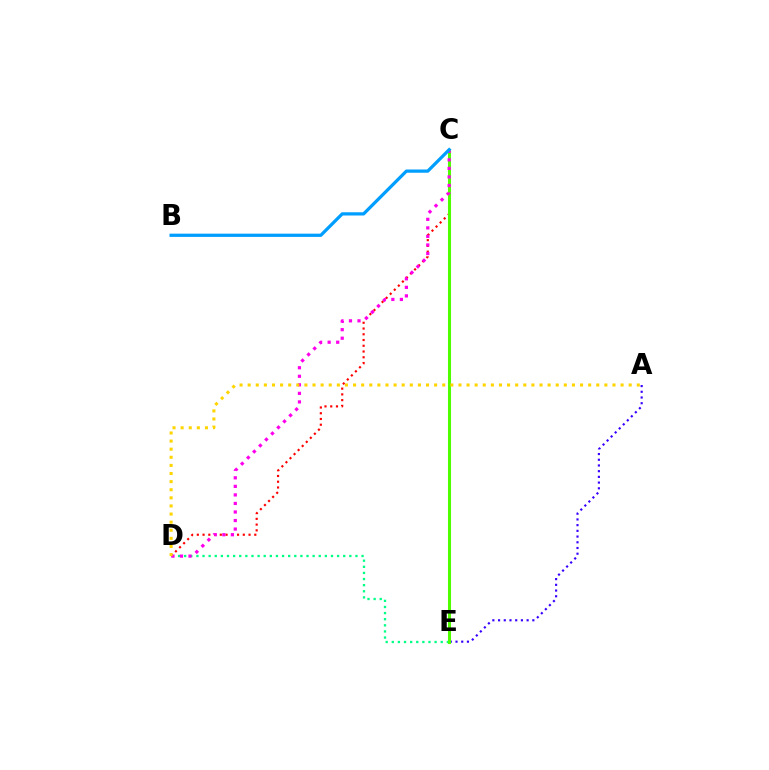{('A', 'E'): [{'color': '#3700ff', 'line_style': 'dotted', 'thickness': 1.55}], ('D', 'E'): [{'color': '#00ff86', 'line_style': 'dotted', 'thickness': 1.66}], ('C', 'D'): [{'color': '#ff0000', 'line_style': 'dotted', 'thickness': 1.56}, {'color': '#ff00ed', 'line_style': 'dotted', 'thickness': 2.32}], ('C', 'E'): [{'color': '#4fff00', 'line_style': 'solid', 'thickness': 2.2}], ('B', 'C'): [{'color': '#009eff', 'line_style': 'solid', 'thickness': 2.33}], ('A', 'D'): [{'color': '#ffd500', 'line_style': 'dotted', 'thickness': 2.2}]}